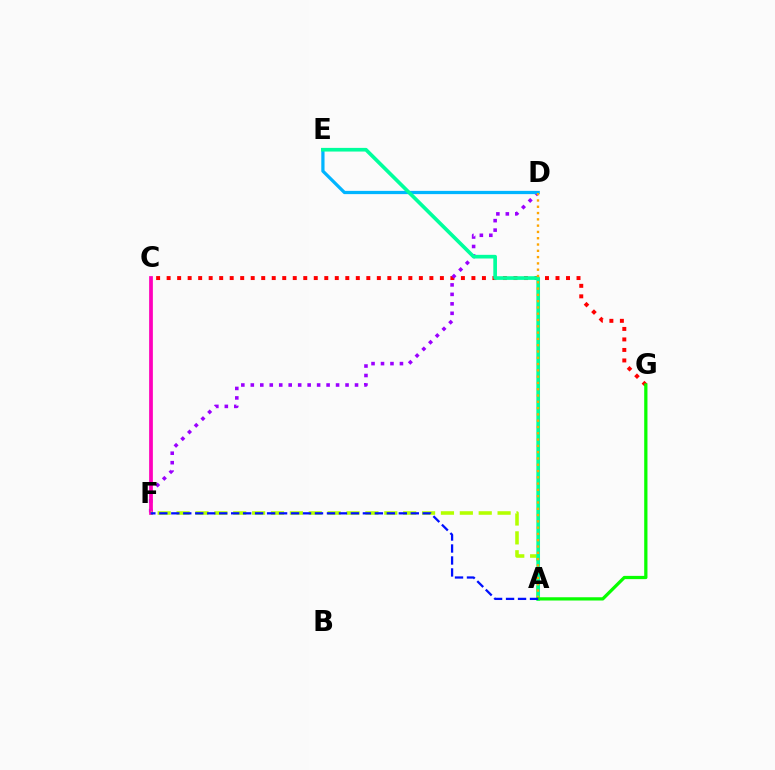{('C', 'G'): [{'color': '#ff0000', 'line_style': 'dotted', 'thickness': 2.86}], ('D', 'F'): [{'color': '#9b00ff', 'line_style': 'dotted', 'thickness': 2.57}], ('C', 'F'): [{'color': '#ff00bd', 'line_style': 'solid', 'thickness': 2.7}], ('A', 'F'): [{'color': '#b3ff00', 'line_style': 'dashed', 'thickness': 2.57}, {'color': '#0010ff', 'line_style': 'dashed', 'thickness': 1.63}], ('D', 'E'): [{'color': '#00b5ff', 'line_style': 'solid', 'thickness': 2.33}], ('A', 'E'): [{'color': '#00ff9d', 'line_style': 'solid', 'thickness': 2.64}], ('A', 'D'): [{'color': '#ffa500', 'line_style': 'dotted', 'thickness': 1.71}], ('A', 'G'): [{'color': '#08ff00', 'line_style': 'solid', 'thickness': 2.34}]}